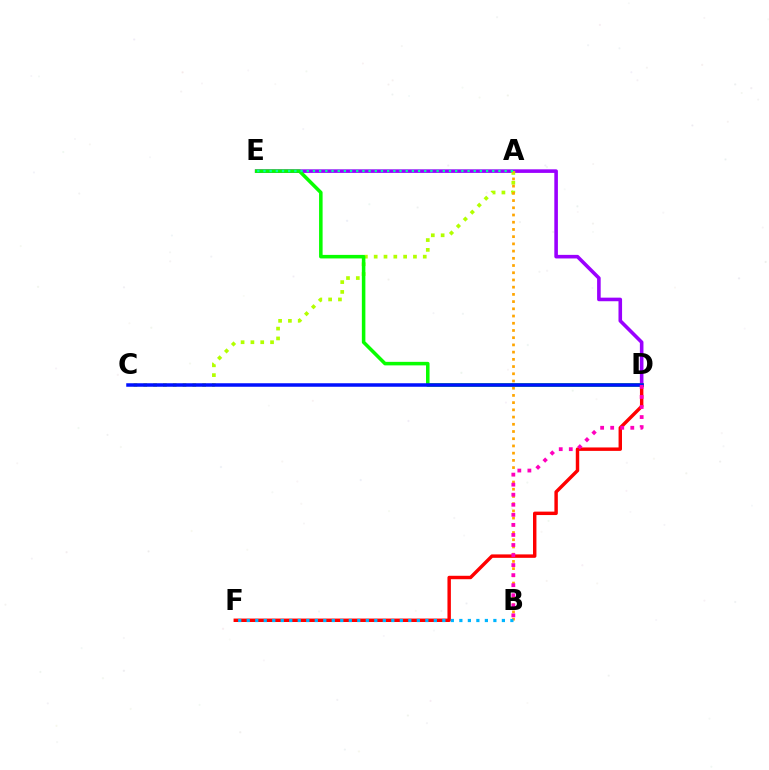{('D', 'E'): [{'color': '#9b00ff', 'line_style': 'solid', 'thickness': 2.58}, {'color': '#08ff00', 'line_style': 'solid', 'thickness': 2.55}], ('A', 'C'): [{'color': '#b3ff00', 'line_style': 'dotted', 'thickness': 2.67}], ('D', 'F'): [{'color': '#ff0000', 'line_style': 'solid', 'thickness': 2.47}], ('A', 'B'): [{'color': '#ffa500', 'line_style': 'dotted', 'thickness': 1.96}], ('B', 'F'): [{'color': '#00b5ff', 'line_style': 'dotted', 'thickness': 2.31}], ('C', 'D'): [{'color': '#0010ff', 'line_style': 'solid', 'thickness': 2.52}], ('A', 'E'): [{'color': '#00ff9d', 'line_style': 'dotted', 'thickness': 1.68}], ('B', 'D'): [{'color': '#ff00bd', 'line_style': 'dotted', 'thickness': 2.73}]}